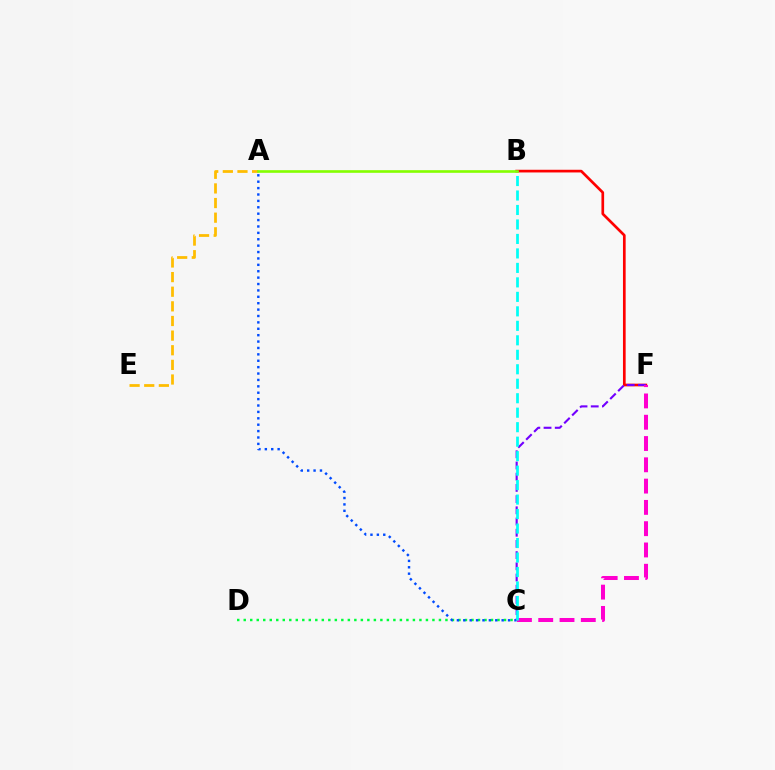{('C', 'D'): [{'color': '#00ff39', 'line_style': 'dotted', 'thickness': 1.77}], ('A', 'E'): [{'color': '#ffbd00', 'line_style': 'dashed', 'thickness': 1.99}], ('A', 'C'): [{'color': '#004bff', 'line_style': 'dotted', 'thickness': 1.74}], ('B', 'F'): [{'color': '#ff0000', 'line_style': 'solid', 'thickness': 1.93}], ('A', 'B'): [{'color': '#84ff00', 'line_style': 'solid', 'thickness': 1.9}], ('C', 'F'): [{'color': '#7200ff', 'line_style': 'dashed', 'thickness': 1.52}, {'color': '#ff00cf', 'line_style': 'dashed', 'thickness': 2.89}], ('B', 'C'): [{'color': '#00fff6', 'line_style': 'dashed', 'thickness': 1.97}]}